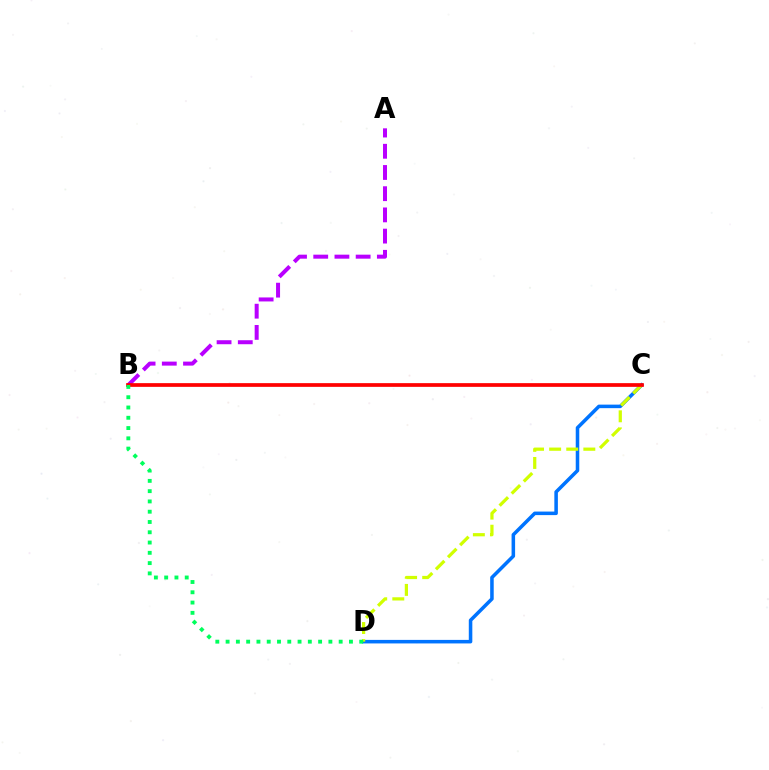{('C', 'D'): [{'color': '#0074ff', 'line_style': 'solid', 'thickness': 2.54}, {'color': '#d1ff00', 'line_style': 'dashed', 'thickness': 2.32}], ('A', 'B'): [{'color': '#b900ff', 'line_style': 'dashed', 'thickness': 2.88}], ('B', 'C'): [{'color': '#ff0000', 'line_style': 'solid', 'thickness': 2.67}], ('B', 'D'): [{'color': '#00ff5c', 'line_style': 'dotted', 'thickness': 2.79}]}